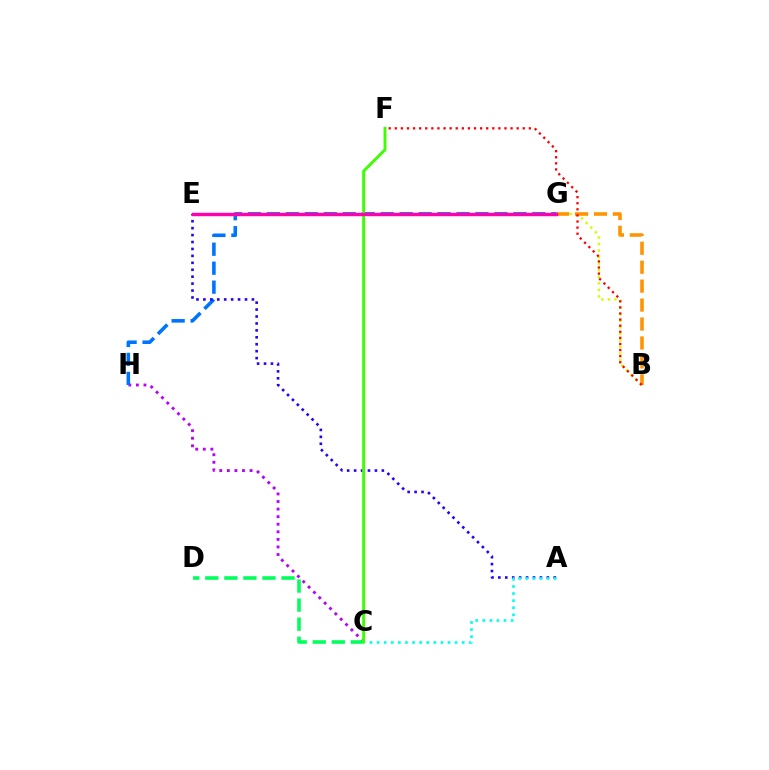{('B', 'G'): [{'color': '#d1ff00', 'line_style': 'dotted', 'thickness': 1.78}, {'color': '#ff9400', 'line_style': 'dashed', 'thickness': 2.57}], ('C', 'H'): [{'color': '#b900ff', 'line_style': 'dotted', 'thickness': 2.06}], ('B', 'F'): [{'color': '#ff0000', 'line_style': 'dotted', 'thickness': 1.66}], ('G', 'H'): [{'color': '#0074ff', 'line_style': 'dashed', 'thickness': 2.58}], ('A', 'E'): [{'color': '#2500ff', 'line_style': 'dotted', 'thickness': 1.88}], ('C', 'D'): [{'color': '#00ff5c', 'line_style': 'dashed', 'thickness': 2.59}], ('A', 'C'): [{'color': '#00fff6', 'line_style': 'dotted', 'thickness': 1.93}], ('C', 'F'): [{'color': '#3dff00', 'line_style': 'solid', 'thickness': 2.1}], ('E', 'G'): [{'color': '#ff00ac', 'line_style': 'solid', 'thickness': 2.47}]}